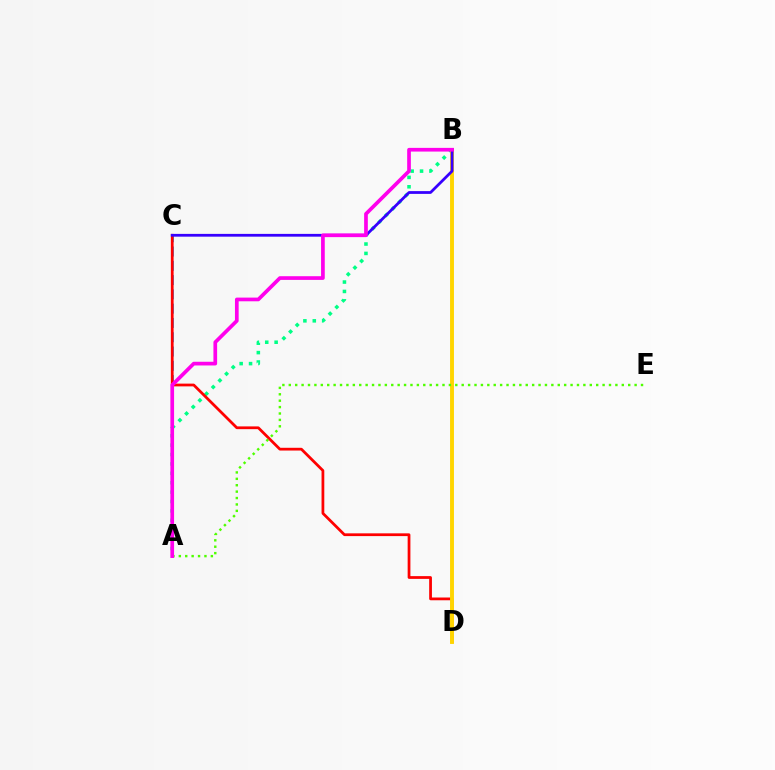{('A', 'C'): [{'color': '#009eff', 'line_style': 'dashed', 'thickness': 1.94}], ('A', 'B'): [{'color': '#00ff86', 'line_style': 'dotted', 'thickness': 2.55}, {'color': '#ff00ed', 'line_style': 'solid', 'thickness': 2.66}], ('C', 'D'): [{'color': '#ff0000', 'line_style': 'solid', 'thickness': 1.99}], ('B', 'D'): [{'color': '#ffd500', 'line_style': 'solid', 'thickness': 2.8}], ('A', 'E'): [{'color': '#4fff00', 'line_style': 'dotted', 'thickness': 1.74}], ('B', 'C'): [{'color': '#3700ff', 'line_style': 'solid', 'thickness': 2.0}]}